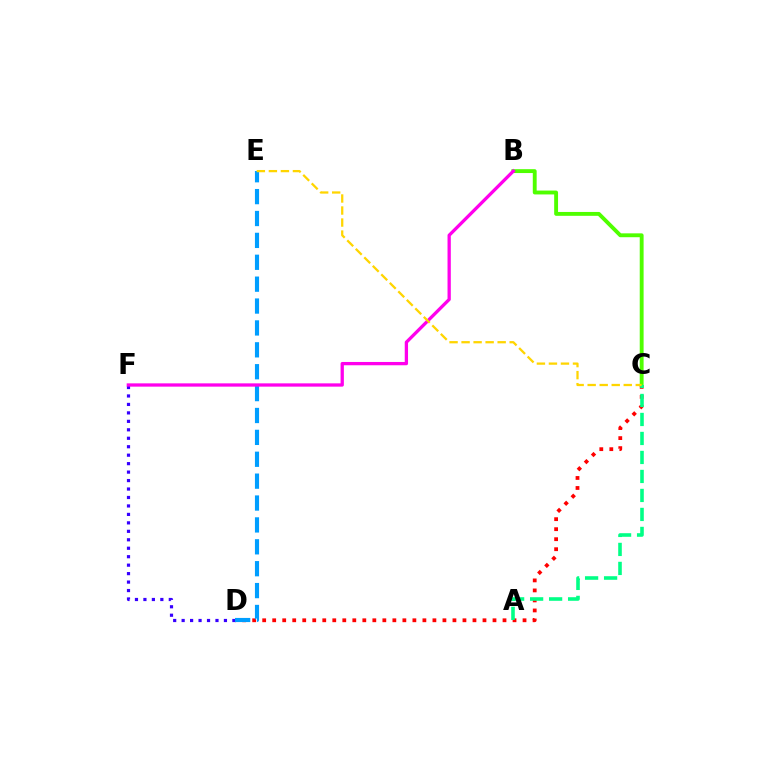{('D', 'F'): [{'color': '#3700ff', 'line_style': 'dotted', 'thickness': 2.3}], ('C', 'D'): [{'color': '#ff0000', 'line_style': 'dotted', 'thickness': 2.72}], ('D', 'E'): [{'color': '#009eff', 'line_style': 'dashed', 'thickness': 2.97}], ('B', 'C'): [{'color': '#4fff00', 'line_style': 'solid', 'thickness': 2.79}], ('B', 'F'): [{'color': '#ff00ed', 'line_style': 'solid', 'thickness': 2.37}], ('A', 'C'): [{'color': '#00ff86', 'line_style': 'dashed', 'thickness': 2.58}], ('C', 'E'): [{'color': '#ffd500', 'line_style': 'dashed', 'thickness': 1.63}]}